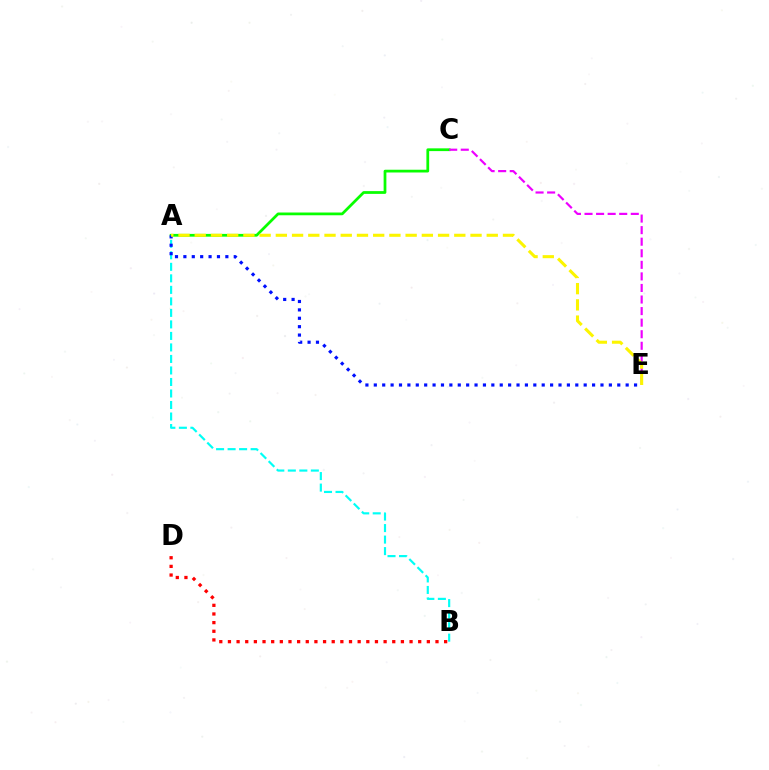{('A', 'C'): [{'color': '#08ff00', 'line_style': 'solid', 'thickness': 1.98}], ('B', 'D'): [{'color': '#ff0000', 'line_style': 'dotted', 'thickness': 2.35}], ('C', 'E'): [{'color': '#ee00ff', 'line_style': 'dashed', 'thickness': 1.57}], ('A', 'B'): [{'color': '#00fff6', 'line_style': 'dashed', 'thickness': 1.56}], ('A', 'E'): [{'color': '#0010ff', 'line_style': 'dotted', 'thickness': 2.28}, {'color': '#fcf500', 'line_style': 'dashed', 'thickness': 2.2}]}